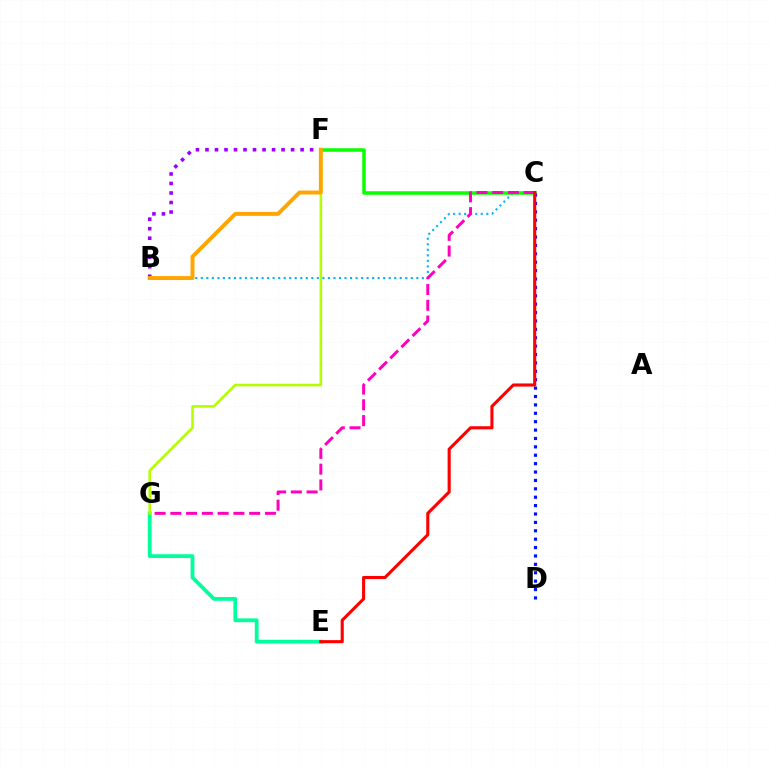{('E', 'G'): [{'color': '#00ff9d', 'line_style': 'solid', 'thickness': 2.73}], ('B', 'C'): [{'color': '#00b5ff', 'line_style': 'dotted', 'thickness': 1.5}], ('C', 'F'): [{'color': '#08ff00', 'line_style': 'solid', 'thickness': 2.52}], ('C', 'G'): [{'color': '#ff00bd', 'line_style': 'dashed', 'thickness': 2.14}], ('B', 'F'): [{'color': '#9b00ff', 'line_style': 'dotted', 'thickness': 2.58}, {'color': '#ffa500', 'line_style': 'solid', 'thickness': 2.83}], ('F', 'G'): [{'color': '#b3ff00', 'line_style': 'solid', 'thickness': 1.86}], ('C', 'D'): [{'color': '#0010ff', 'line_style': 'dotted', 'thickness': 2.28}], ('C', 'E'): [{'color': '#ff0000', 'line_style': 'solid', 'thickness': 2.23}]}